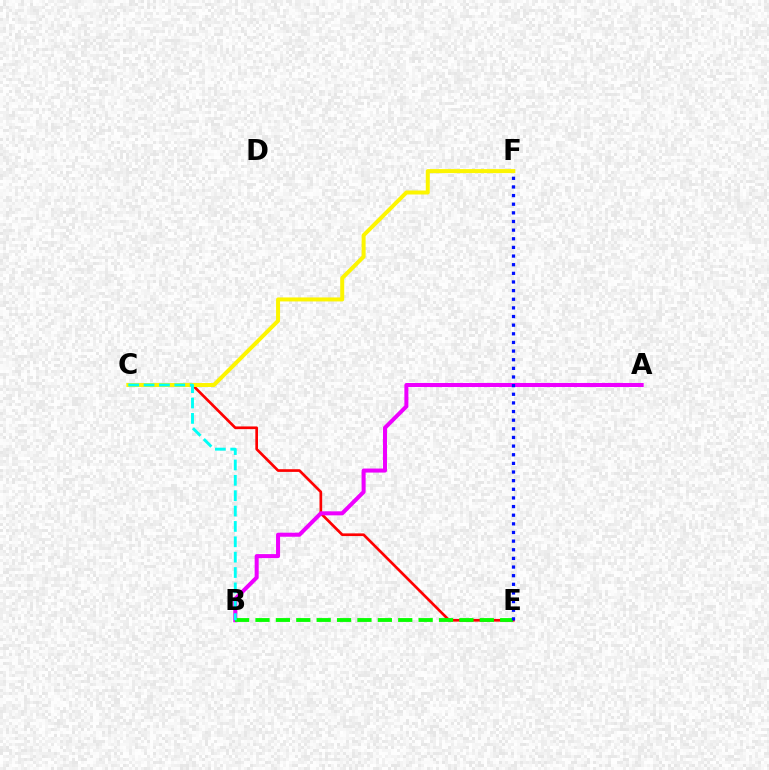{('C', 'E'): [{'color': '#ff0000', 'line_style': 'solid', 'thickness': 1.93}], ('A', 'B'): [{'color': '#ee00ff', 'line_style': 'solid', 'thickness': 2.9}], ('B', 'E'): [{'color': '#08ff00', 'line_style': 'dashed', 'thickness': 2.77}], ('C', 'F'): [{'color': '#fcf500', 'line_style': 'solid', 'thickness': 2.88}], ('E', 'F'): [{'color': '#0010ff', 'line_style': 'dotted', 'thickness': 2.35}], ('B', 'C'): [{'color': '#00fff6', 'line_style': 'dashed', 'thickness': 2.09}]}